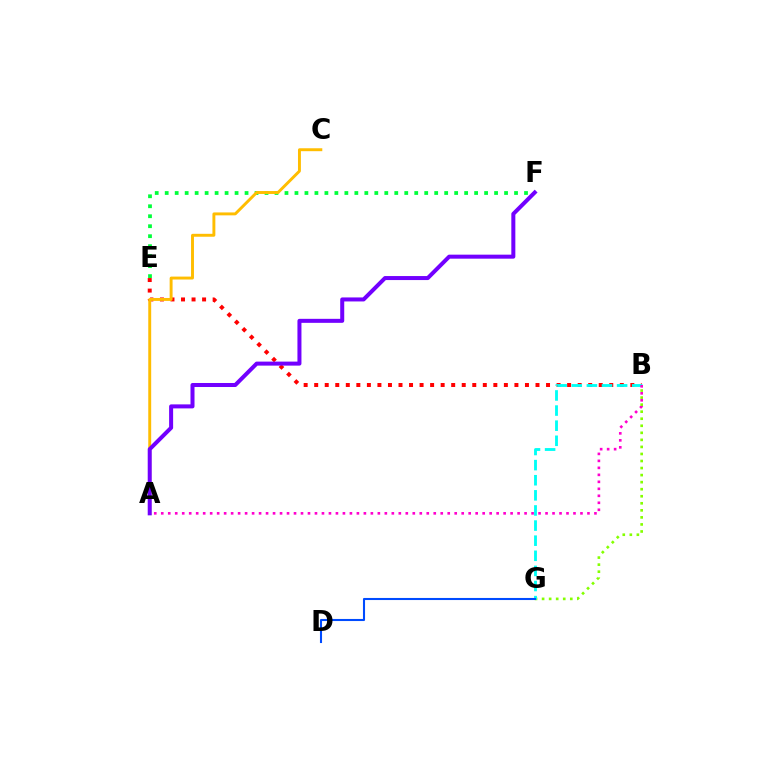{('B', 'E'): [{'color': '#ff0000', 'line_style': 'dotted', 'thickness': 2.86}], ('B', 'G'): [{'color': '#84ff00', 'line_style': 'dotted', 'thickness': 1.91}, {'color': '#00fff6', 'line_style': 'dashed', 'thickness': 2.05}], ('E', 'F'): [{'color': '#00ff39', 'line_style': 'dotted', 'thickness': 2.71}], ('A', 'C'): [{'color': '#ffbd00', 'line_style': 'solid', 'thickness': 2.1}], ('D', 'G'): [{'color': '#004bff', 'line_style': 'solid', 'thickness': 1.5}], ('A', 'F'): [{'color': '#7200ff', 'line_style': 'solid', 'thickness': 2.89}], ('A', 'B'): [{'color': '#ff00cf', 'line_style': 'dotted', 'thickness': 1.9}]}